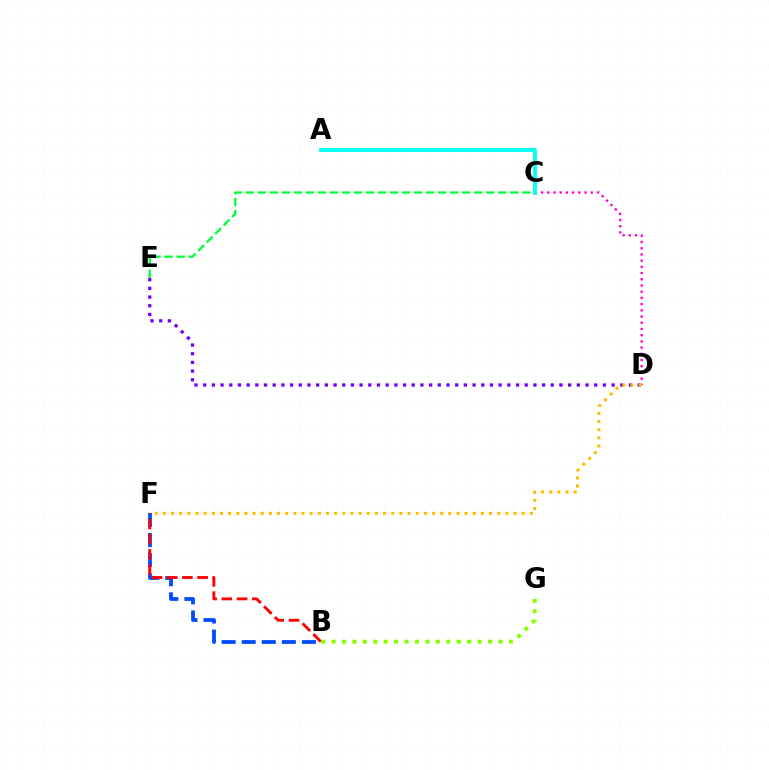{('B', 'F'): [{'color': '#004bff', 'line_style': 'dashed', 'thickness': 2.73}, {'color': '#ff0000', 'line_style': 'dashed', 'thickness': 2.07}], ('D', 'E'): [{'color': '#7200ff', 'line_style': 'dotted', 'thickness': 2.36}], ('C', 'D'): [{'color': '#ff00cf', 'line_style': 'dotted', 'thickness': 1.69}], ('C', 'E'): [{'color': '#00ff39', 'line_style': 'dashed', 'thickness': 1.63}], ('A', 'C'): [{'color': '#00fff6', 'line_style': 'solid', 'thickness': 2.77}], ('D', 'F'): [{'color': '#ffbd00', 'line_style': 'dotted', 'thickness': 2.22}], ('B', 'G'): [{'color': '#84ff00', 'line_style': 'dotted', 'thickness': 2.83}]}